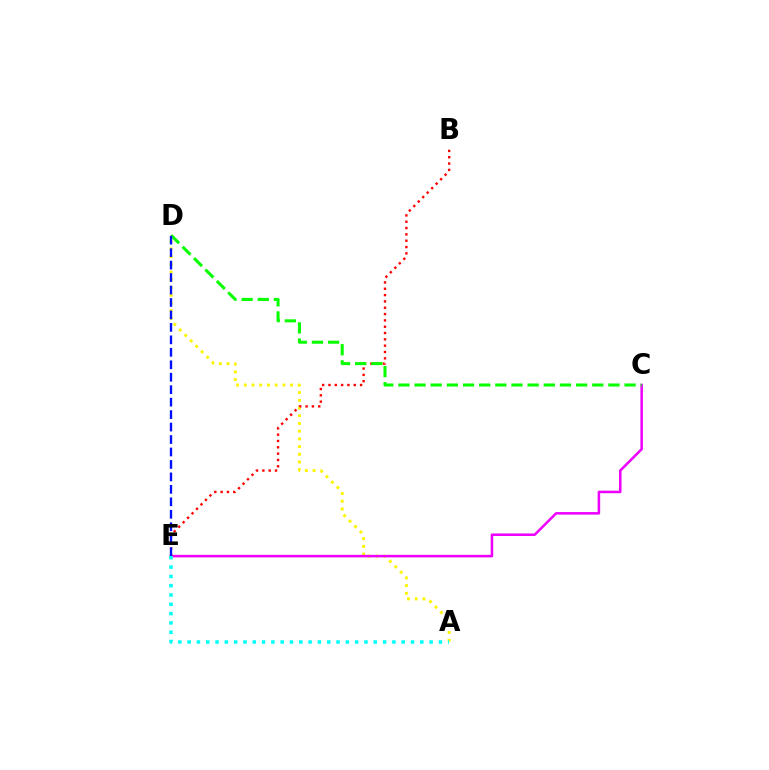{('A', 'D'): [{'color': '#fcf500', 'line_style': 'dotted', 'thickness': 2.1}], ('C', 'E'): [{'color': '#ee00ff', 'line_style': 'solid', 'thickness': 1.82}], ('B', 'E'): [{'color': '#ff0000', 'line_style': 'dotted', 'thickness': 1.72}], ('A', 'E'): [{'color': '#00fff6', 'line_style': 'dotted', 'thickness': 2.53}], ('C', 'D'): [{'color': '#08ff00', 'line_style': 'dashed', 'thickness': 2.19}], ('D', 'E'): [{'color': '#0010ff', 'line_style': 'dashed', 'thickness': 1.69}]}